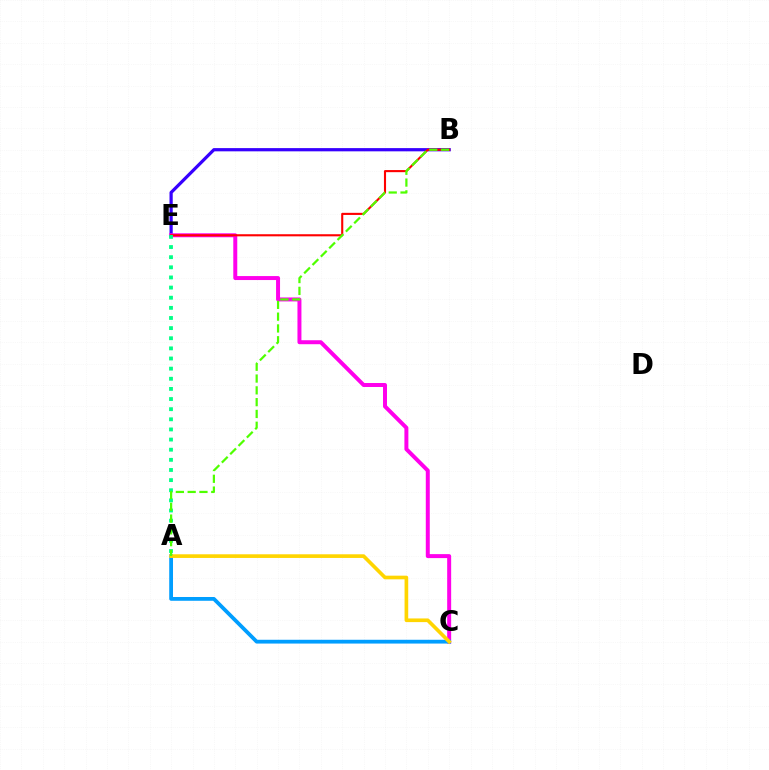{('B', 'E'): [{'color': '#3700ff', 'line_style': 'solid', 'thickness': 2.32}, {'color': '#ff0000', 'line_style': 'solid', 'thickness': 1.52}], ('C', 'E'): [{'color': '#ff00ed', 'line_style': 'solid', 'thickness': 2.86}], ('A', 'C'): [{'color': '#009eff', 'line_style': 'solid', 'thickness': 2.73}, {'color': '#ffd500', 'line_style': 'solid', 'thickness': 2.64}], ('A', 'E'): [{'color': '#00ff86', 'line_style': 'dotted', 'thickness': 2.75}], ('A', 'B'): [{'color': '#4fff00', 'line_style': 'dashed', 'thickness': 1.6}]}